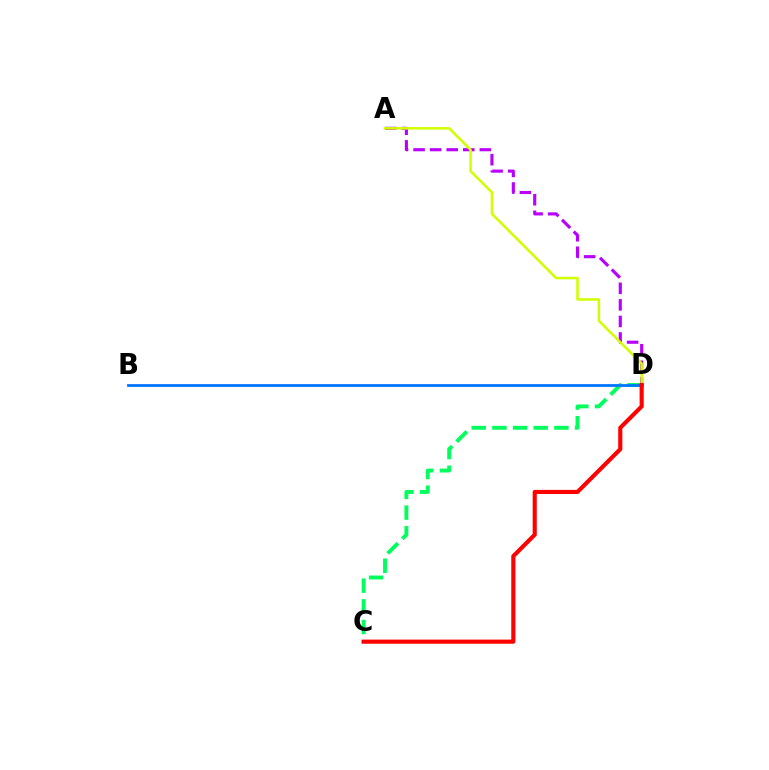{('A', 'D'): [{'color': '#b900ff', 'line_style': 'dashed', 'thickness': 2.25}, {'color': '#d1ff00', 'line_style': 'solid', 'thickness': 1.83}], ('C', 'D'): [{'color': '#00ff5c', 'line_style': 'dashed', 'thickness': 2.81}, {'color': '#ff0000', 'line_style': 'solid', 'thickness': 2.97}], ('B', 'D'): [{'color': '#0074ff', 'line_style': 'solid', 'thickness': 1.99}]}